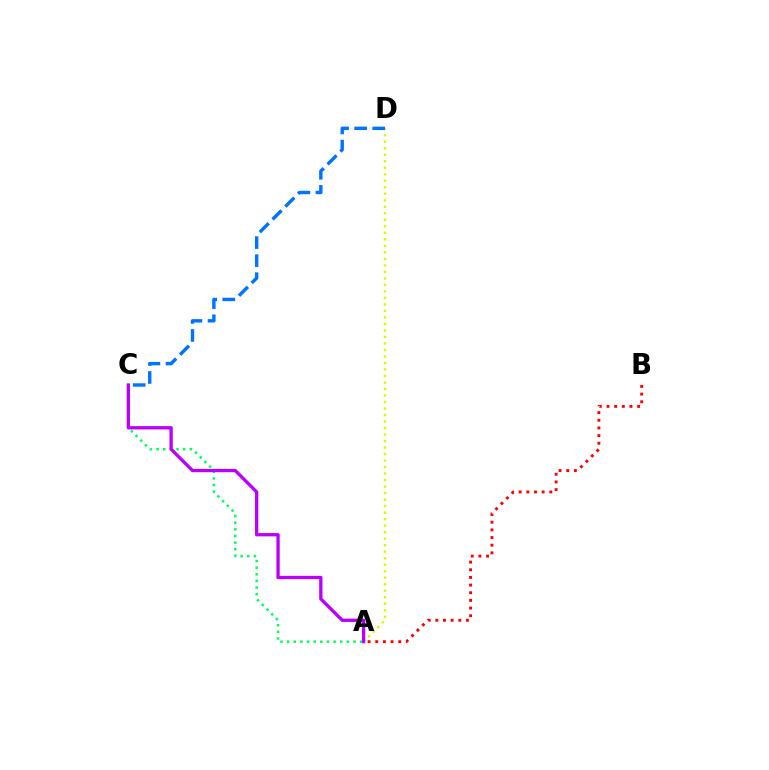{('A', 'C'): [{'color': '#00ff5c', 'line_style': 'dotted', 'thickness': 1.8}, {'color': '#b900ff', 'line_style': 'solid', 'thickness': 2.38}], ('A', 'D'): [{'color': '#d1ff00', 'line_style': 'dotted', 'thickness': 1.77}], ('A', 'B'): [{'color': '#ff0000', 'line_style': 'dotted', 'thickness': 2.08}], ('C', 'D'): [{'color': '#0074ff', 'line_style': 'dashed', 'thickness': 2.45}]}